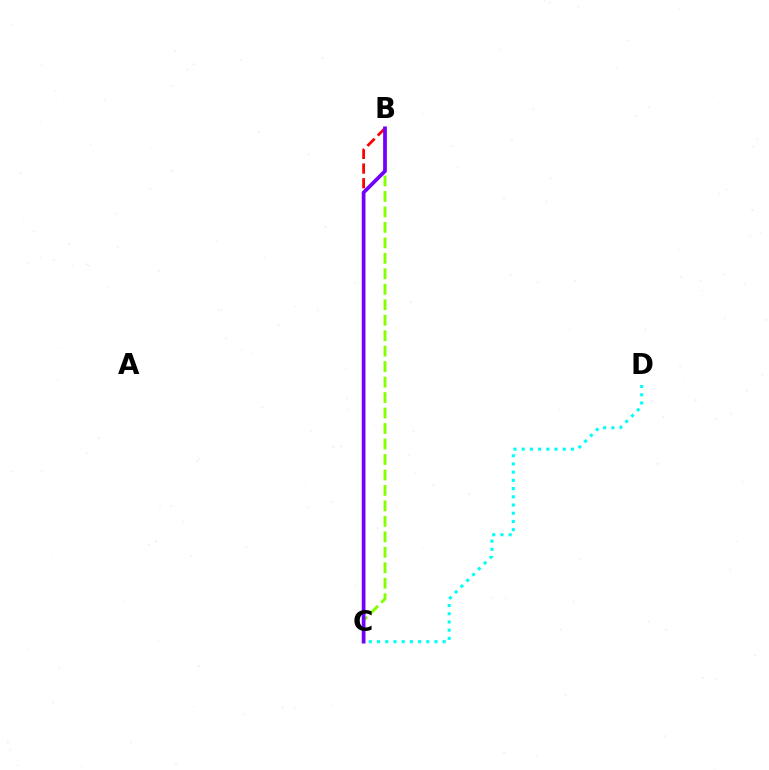{('B', 'C'): [{'color': '#84ff00', 'line_style': 'dashed', 'thickness': 2.1}, {'color': '#ff0000', 'line_style': 'dashed', 'thickness': 1.99}, {'color': '#7200ff', 'line_style': 'solid', 'thickness': 2.68}], ('C', 'D'): [{'color': '#00fff6', 'line_style': 'dotted', 'thickness': 2.23}]}